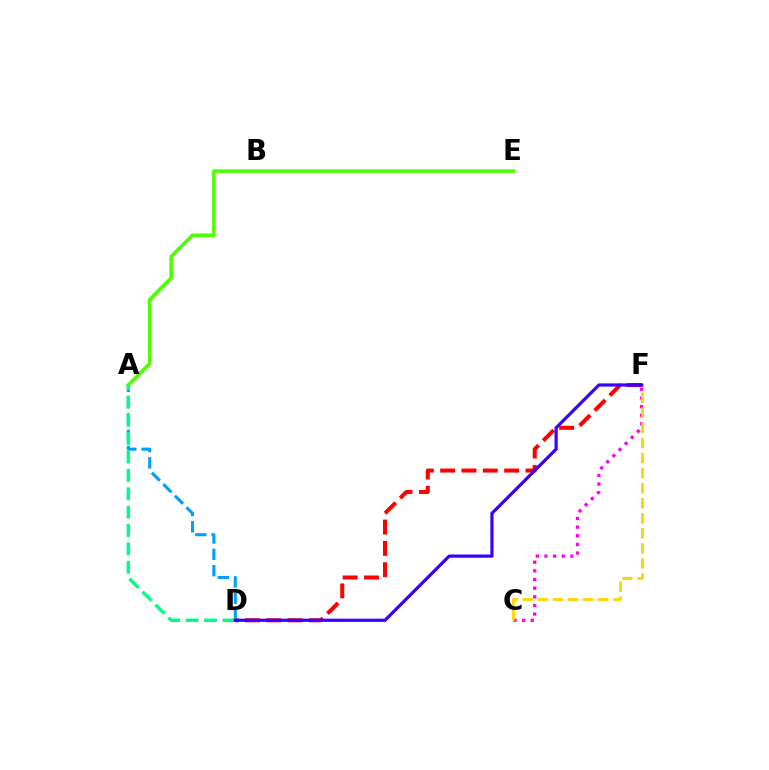{('A', 'E'): [{'color': '#4fff00', 'line_style': 'solid', 'thickness': 2.59}], ('D', 'F'): [{'color': '#ff0000', 'line_style': 'dashed', 'thickness': 2.9}, {'color': '#3700ff', 'line_style': 'solid', 'thickness': 2.3}], ('C', 'F'): [{'color': '#ff00ed', 'line_style': 'dotted', 'thickness': 2.35}, {'color': '#ffd500', 'line_style': 'dashed', 'thickness': 2.05}], ('A', 'D'): [{'color': '#009eff', 'line_style': 'dashed', 'thickness': 2.22}, {'color': '#00ff86', 'line_style': 'dashed', 'thickness': 2.49}]}